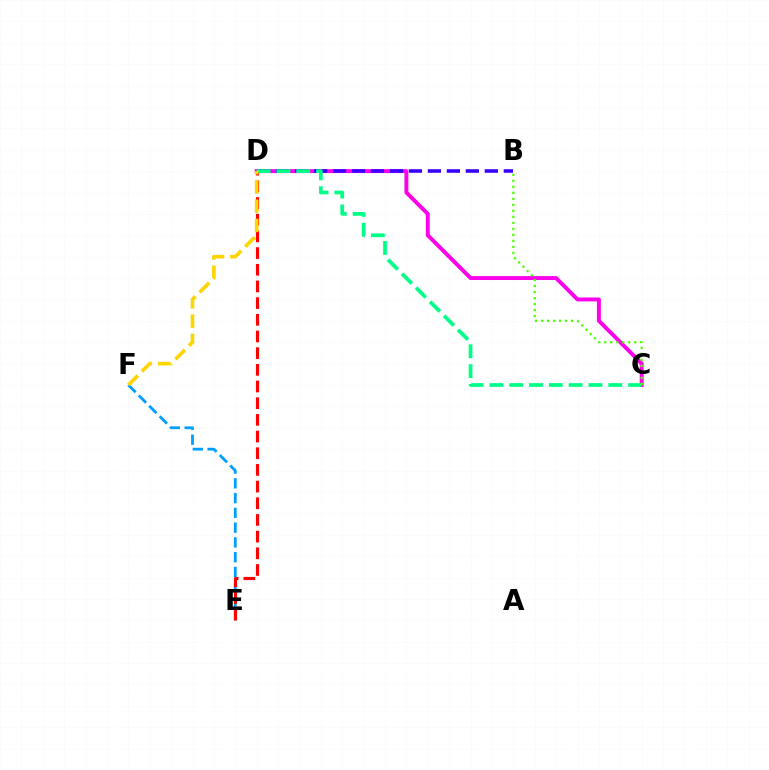{('E', 'F'): [{'color': '#009eff', 'line_style': 'dashed', 'thickness': 2.01}], ('C', 'D'): [{'color': '#ff00ed', 'line_style': 'solid', 'thickness': 2.83}, {'color': '#00ff86', 'line_style': 'dashed', 'thickness': 2.69}], ('D', 'E'): [{'color': '#ff0000', 'line_style': 'dashed', 'thickness': 2.27}], ('B', 'D'): [{'color': '#3700ff', 'line_style': 'dashed', 'thickness': 2.58}], ('D', 'F'): [{'color': '#ffd500', 'line_style': 'dashed', 'thickness': 2.62}], ('B', 'C'): [{'color': '#4fff00', 'line_style': 'dotted', 'thickness': 1.63}]}